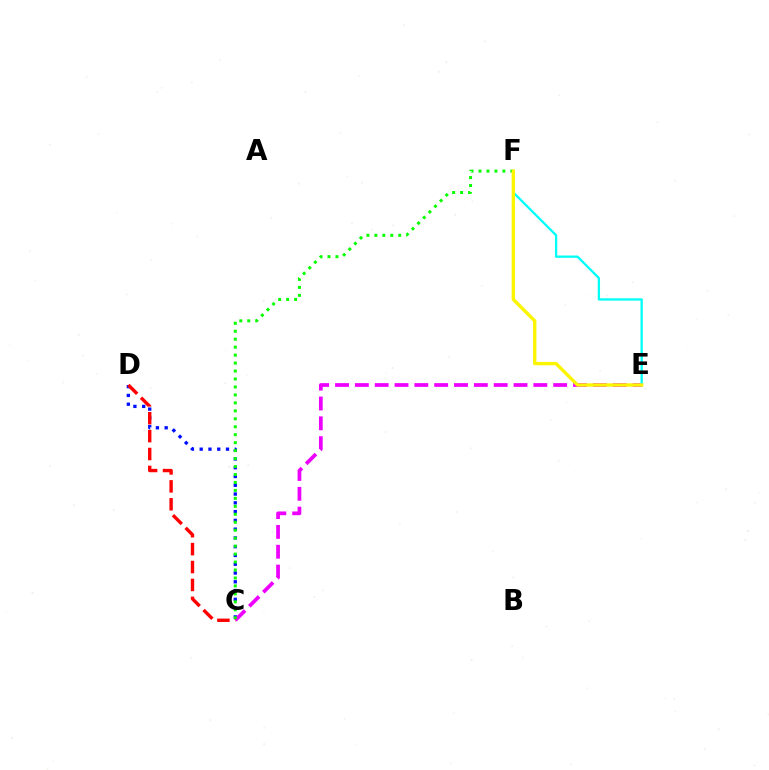{('C', 'D'): [{'color': '#0010ff', 'line_style': 'dotted', 'thickness': 2.38}, {'color': '#ff0000', 'line_style': 'dashed', 'thickness': 2.43}], ('C', 'E'): [{'color': '#ee00ff', 'line_style': 'dashed', 'thickness': 2.69}], ('E', 'F'): [{'color': '#00fff6', 'line_style': 'solid', 'thickness': 1.66}, {'color': '#fcf500', 'line_style': 'solid', 'thickness': 2.41}], ('C', 'F'): [{'color': '#08ff00', 'line_style': 'dotted', 'thickness': 2.16}]}